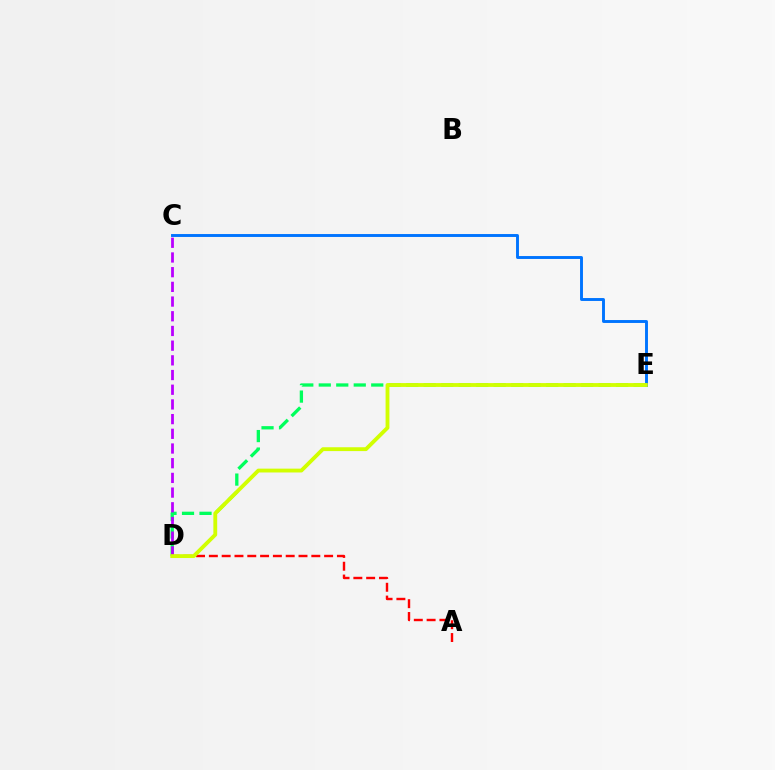{('C', 'E'): [{'color': '#0074ff', 'line_style': 'solid', 'thickness': 2.1}], ('A', 'D'): [{'color': '#ff0000', 'line_style': 'dashed', 'thickness': 1.74}], ('D', 'E'): [{'color': '#00ff5c', 'line_style': 'dashed', 'thickness': 2.38}, {'color': '#d1ff00', 'line_style': 'solid', 'thickness': 2.76}], ('C', 'D'): [{'color': '#b900ff', 'line_style': 'dashed', 'thickness': 2.0}]}